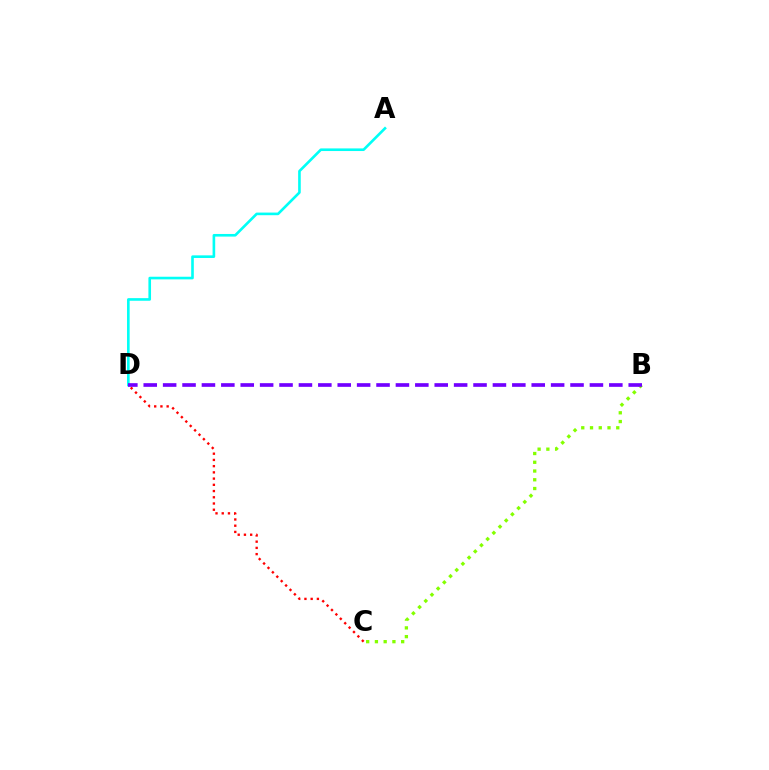{('A', 'D'): [{'color': '#00fff6', 'line_style': 'solid', 'thickness': 1.89}], ('B', 'C'): [{'color': '#84ff00', 'line_style': 'dotted', 'thickness': 2.38}], ('C', 'D'): [{'color': '#ff0000', 'line_style': 'dotted', 'thickness': 1.69}], ('B', 'D'): [{'color': '#7200ff', 'line_style': 'dashed', 'thickness': 2.64}]}